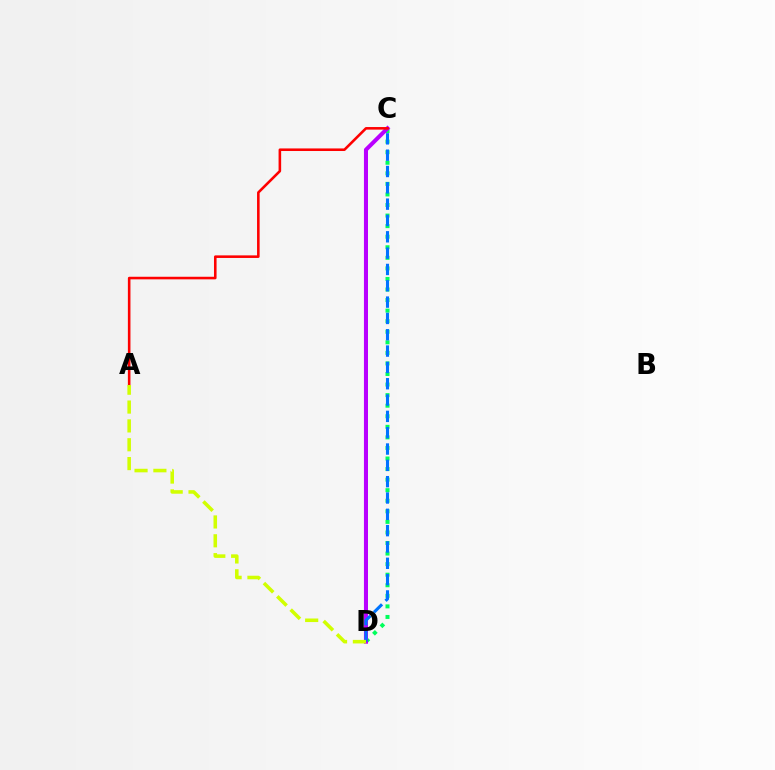{('C', 'D'): [{'color': '#00ff5c', 'line_style': 'dotted', 'thickness': 2.87}, {'color': '#b900ff', 'line_style': 'solid', 'thickness': 2.92}, {'color': '#0074ff', 'line_style': 'dashed', 'thickness': 2.22}], ('A', 'C'): [{'color': '#ff0000', 'line_style': 'solid', 'thickness': 1.86}], ('A', 'D'): [{'color': '#d1ff00', 'line_style': 'dashed', 'thickness': 2.56}]}